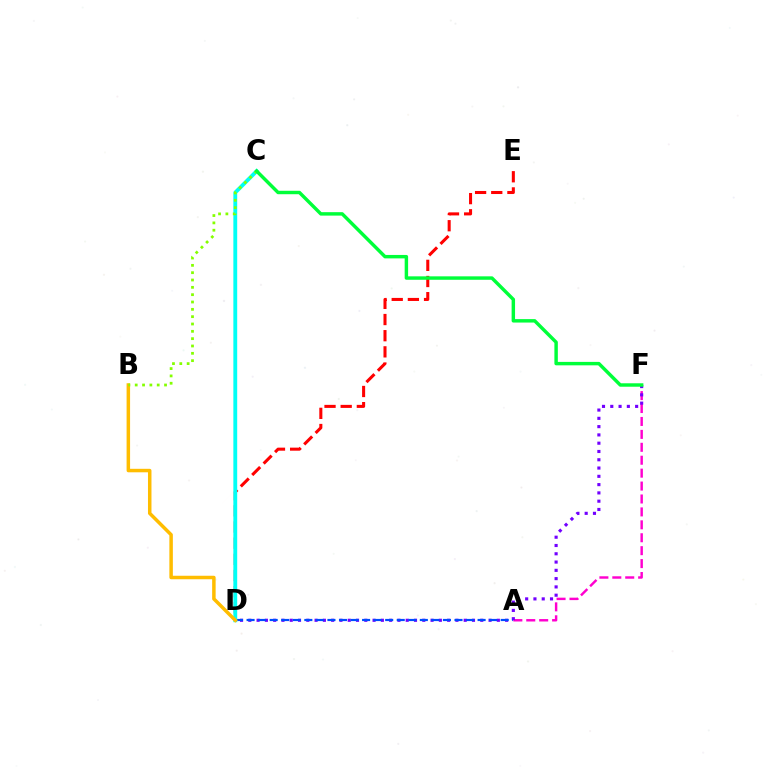{('D', 'E'): [{'color': '#ff0000', 'line_style': 'dashed', 'thickness': 2.2}], ('A', 'F'): [{'color': '#ff00cf', 'line_style': 'dashed', 'thickness': 1.76}], ('D', 'F'): [{'color': '#7200ff', 'line_style': 'dotted', 'thickness': 2.25}], ('A', 'D'): [{'color': '#004bff', 'line_style': 'dashed', 'thickness': 1.57}], ('C', 'D'): [{'color': '#00fff6', 'line_style': 'solid', 'thickness': 2.77}], ('B', 'D'): [{'color': '#ffbd00', 'line_style': 'solid', 'thickness': 2.51}], ('B', 'C'): [{'color': '#84ff00', 'line_style': 'dotted', 'thickness': 1.99}], ('C', 'F'): [{'color': '#00ff39', 'line_style': 'solid', 'thickness': 2.48}]}